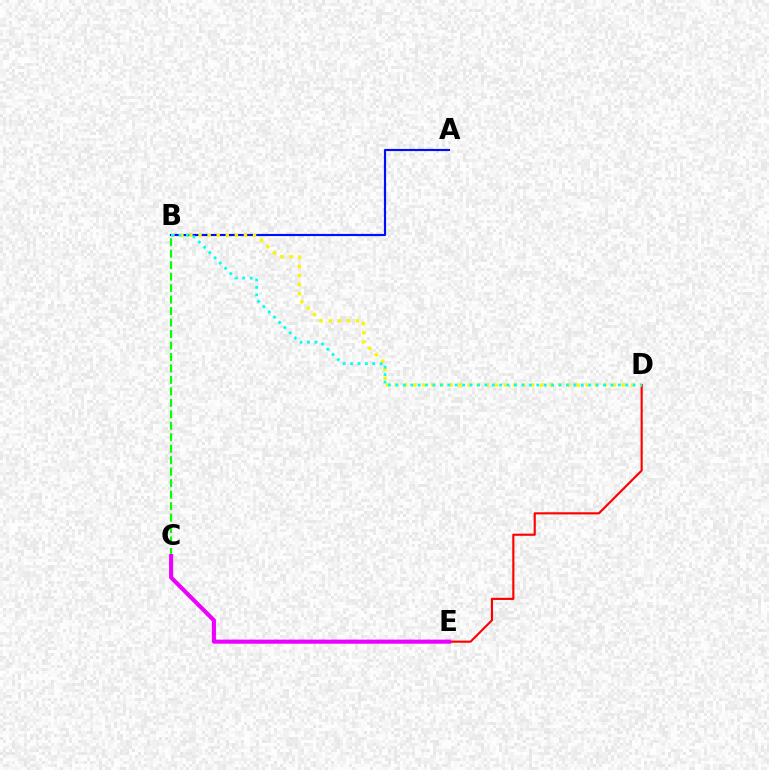{('D', 'E'): [{'color': '#ff0000', 'line_style': 'solid', 'thickness': 1.54}], ('A', 'B'): [{'color': '#0010ff', 'line_style': 'solid', 'thickness': 1.56}], ('B', 'C'): [{'color': '#08ff00', 'line_style': 'dashed', 'thickness': 1.56}], ('C', 'E'): [{'color': '#ee00ff', 'line_style': 'solid', 'thickness': 2.96}], ('B', 'D'): [{'color': '#fcf500', 'line_style': 'dotted', 'thickness': 2.47}, {'color': '#00fff6', 'line_style': 'dotted', 'thickness': 2.01}]}